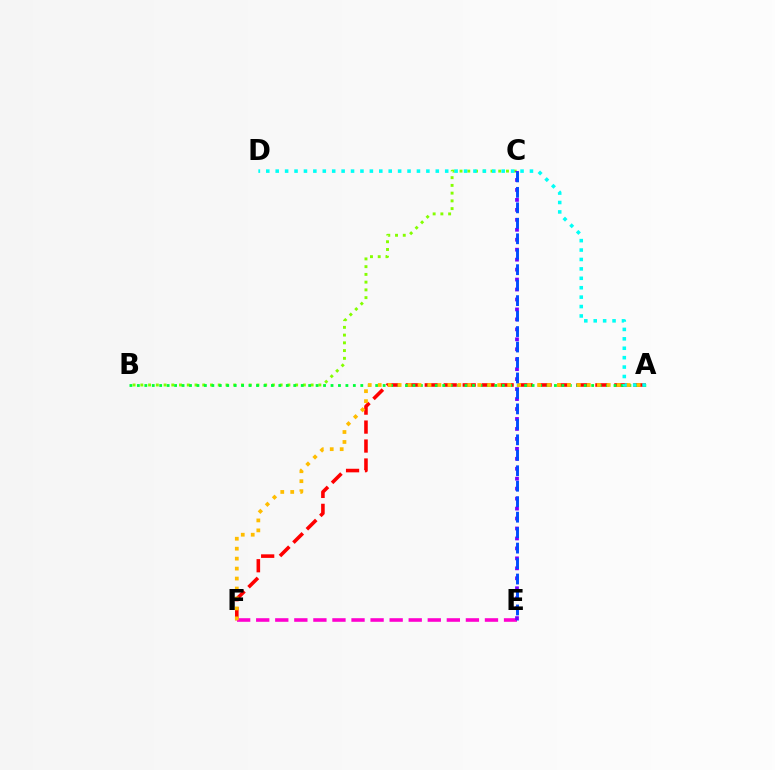{('A', 'F'): [{'color': '#ff0000', 'line_style': 'dashed', 'thickness': 2.58}, {'color': '#ffbd00', 'line_style': 'dotted', 'thickness': 2.71}], ('B', 'C'): [{'color': '#84ff00', 'line_style': 'dotted', 'thickness': 2.1}], ('E', 'F'): [{'color': '#ff00cf', 'line_style': 'dashed', 'thickness': 2.59}], ('A', 'B'): [{'color': '#00ff39', 'line_style': 'dotted', 'thickness': 2.02}], ('A', 'D'): [{'color': '#00fff6', 'line_style': 'dotted', 'thickness': 2.56}], ('C', 'E'): [{'color': '#7200ff', 'line_style': 'dotted', 'thickness': 2.71}, {'color': '#004bff', 'line_style': 'dashed', 'thickness': 2.1}]}